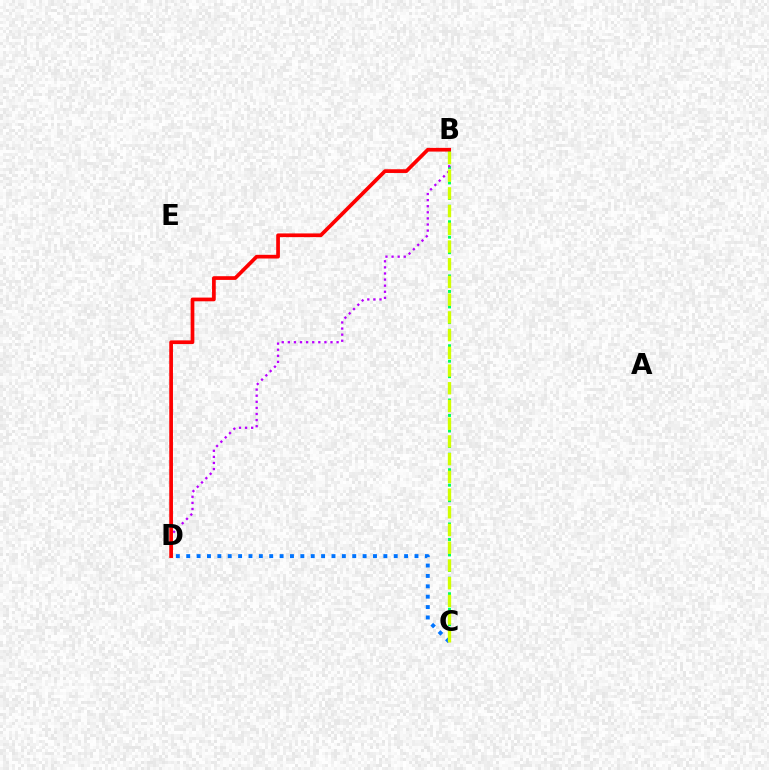{('B', 'C'): [{'color': '#00ff5c', 'line_style': 'dotted', 'thickness': 2.11}, {'color': '#d1ff00', 'line_style': 'dashed', 'thickness': 2.41}], ('B', 'D'): [{'color': '#b900ff', 'line_style': 'dotted', 'thickness': 1.66}, {'color': '#ff0000', 'line_style': 'solid', 'thickness': 2.67}], ('C', 'D'): [{'color': '#0074ff', 'line_style': 'dotted', 'thickness': 2.82}]}